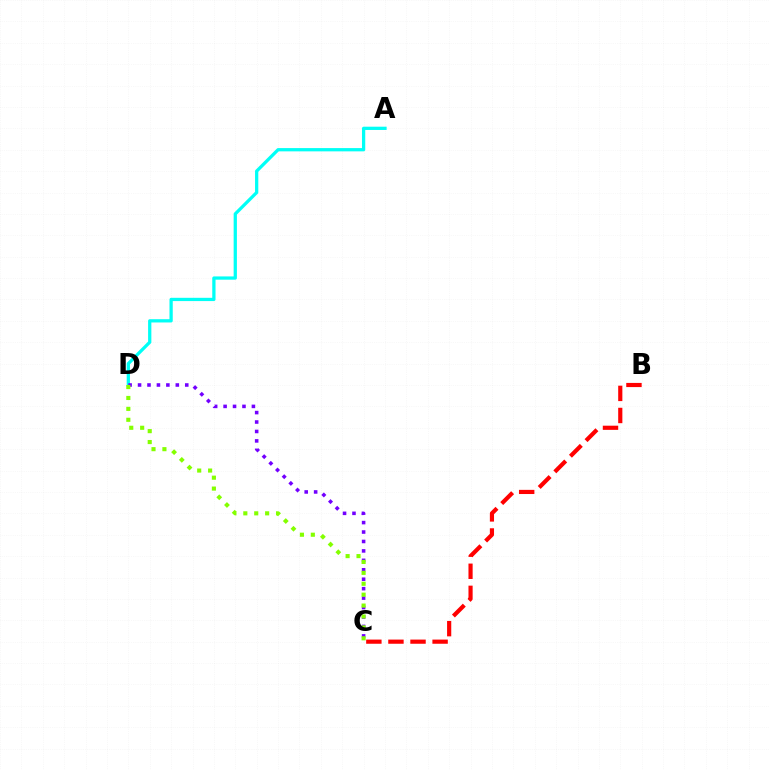{('A', 'D'): [{'color': '#00fff6', 'line_style': 'solid', 'thickness': 2.35}], ('C', 'D'): [{'color': '#7200ff', 'line_style': 'dotted', 'thickness': 2.56}, {'color': '#84ff00', 'line_style': 'dotted', 'thickness': 2.96}], ('B', 'C'): [{'color': '#ff0000', 'line_style': 'dashed', 'thickness': 3.0}]}